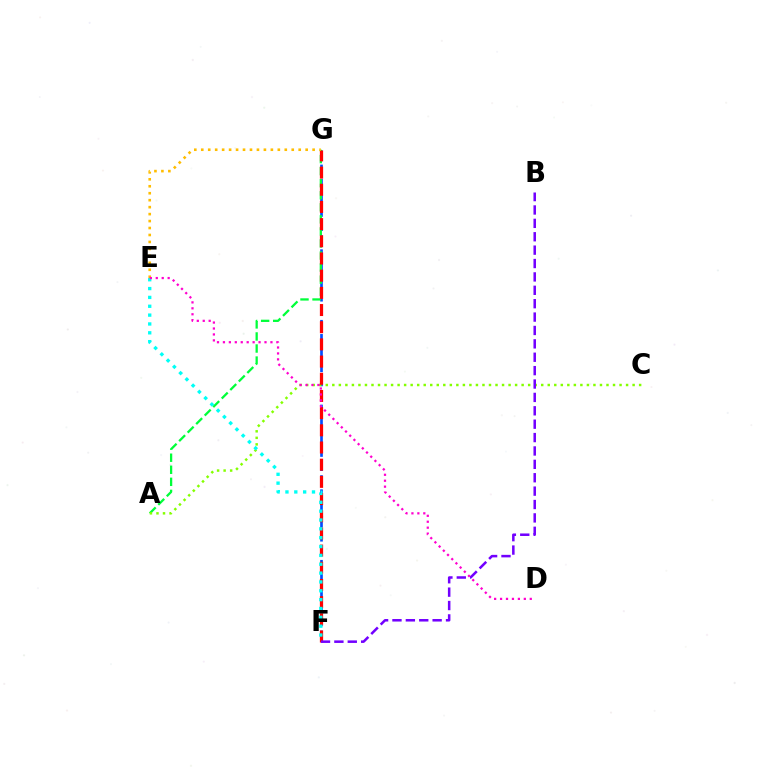{('F', 'G'): [{'color': '#004bff', 'line_style': 'dashed', 'thickness': 1.92}, {'color': '#ff0000', 'line_style': 'dashed', 'thickness': 2.33}], ('A', 'G'): [{'color': '#00ff39', 'line_style': 'dashed', 'thickness': 1.64}], ('A', 'C'): [{'color': '#84ff00', 'line_style': 'dotted', 'thickness': 1.77}], ('B', 'F'): [{'color': '#7200ff', 'line_style': 'dashed', 'thickness': 1.82}], ('E', 'F'): [{'color': '#00fff6', 'line_style': 'dotted', 'thickness': 2.4}], ('E', 'G'): [{'color': '#ffbd00', 'line_style': 'dotted', 'thickness': 1.89}], ('D', 'E'): [{'color': '#ff00cf', 'line_style': 'dotted', 'thickness': 1.61}]}